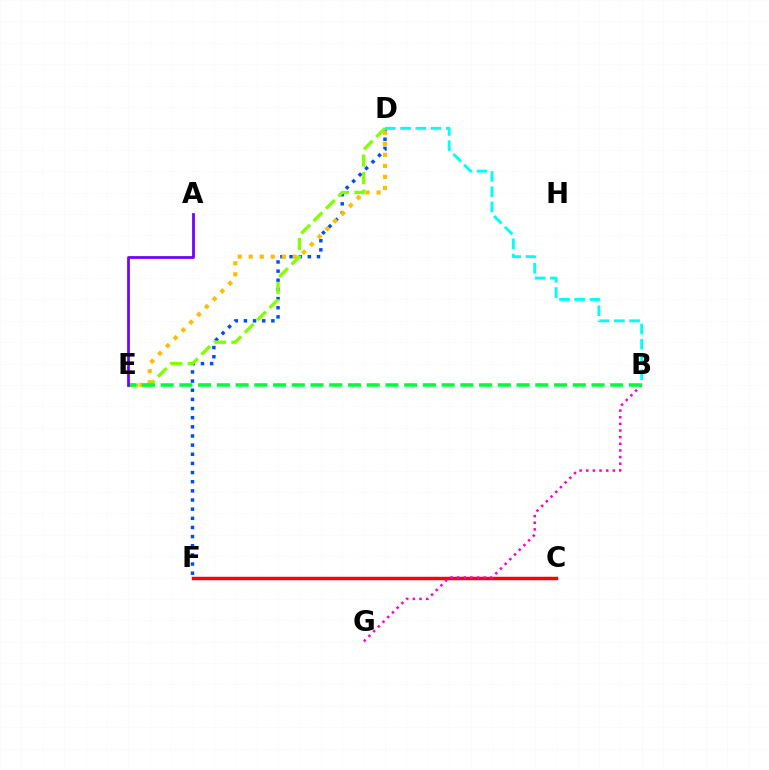{('C', 'F'): [{'color': '#ff0000', 'line_style': 'solid', 'thickness': 2.49}], ('D', 'F'): [{'color': '#004bff', 'line_style': 'dotted', 'thickness': 2.49}], ('D', 'E'): [{'color': '#ffbd00', 'line_style': 'dotted', 'thickness': 3.0}, {'color': '#84ff00', 'line_style': 'dashed', 'thickness': 2.38}], ('B', 'G'): [{'color': '#ff00cf', 'line_style': 'dotted', 'thickness': 1.8}], ('B', 'E'): [{'color': '#00ff39', 'line_style': 'dashed', 'thickness': 2.54}], ('B', 'D'): [{'color': '#00fff6', 'line_style': 'dashed', 'thickness': 2.07}], ('A', 'E'): [{'color': '#7200ff', 'line_style': 'solid', 'thickness': 1.98}]}